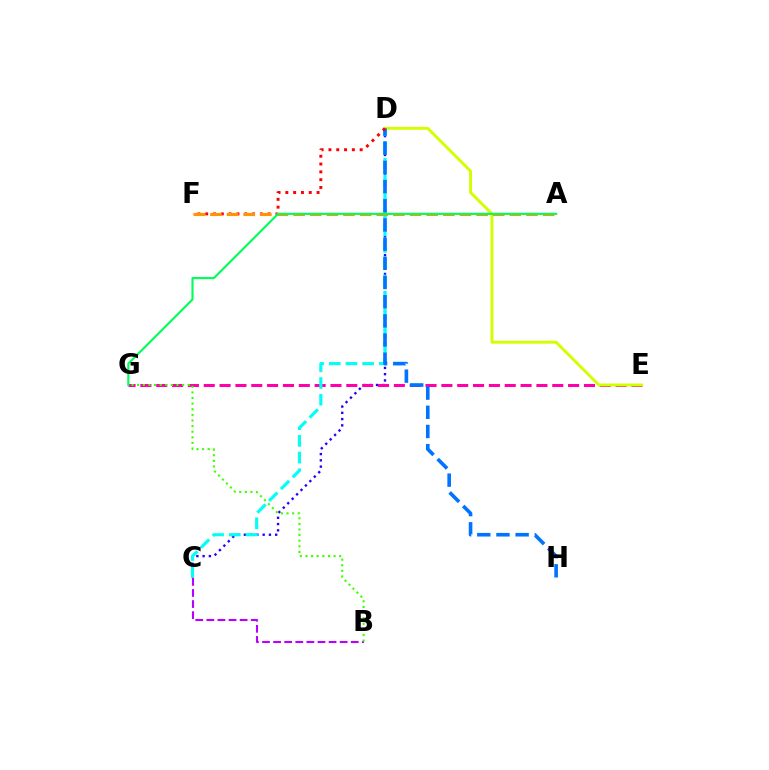{('C', 'D'): [{'color': '#2500ff', 'line_style': 'dotted', 'thickness': 1.7}, {'color': '#00fff6', 'line_style': 'dashed', 'thickness': 2.27}], ('B', 'C'): [{'color': '#b900ff', 'line_style': 'dashed', 'thickness': 1.51}], ('E', 'G'): [{'color': '#ff00ac', 'line_style': 'dashed', 'thickness': 2.15}], ('D', 'E'): [{'color': '#d1ff00', 'line_style': 'solid', 'thickness': 2.09}], ('D', 'H'): [{'color': '#0074ff', 'line_style': 'dashed', 'thickness': 2.6}], ('D', 'F'): [{'color': '#ff0000', 'line_style': 'dotted', 'thickness': 2.12}], ('A', 'F'): [{'color': '#ff9400', 'line_style': 'dashed', 'thickness': 2.26}], ('B', 'G'): [{'color': '#3dff00', 'line_style': 'dotted', 'thickness': 1.53}], ('A', 'G'): [{'color': '#00ff5c', 'line_style': 'solid', 'thickness': 1.55}]}